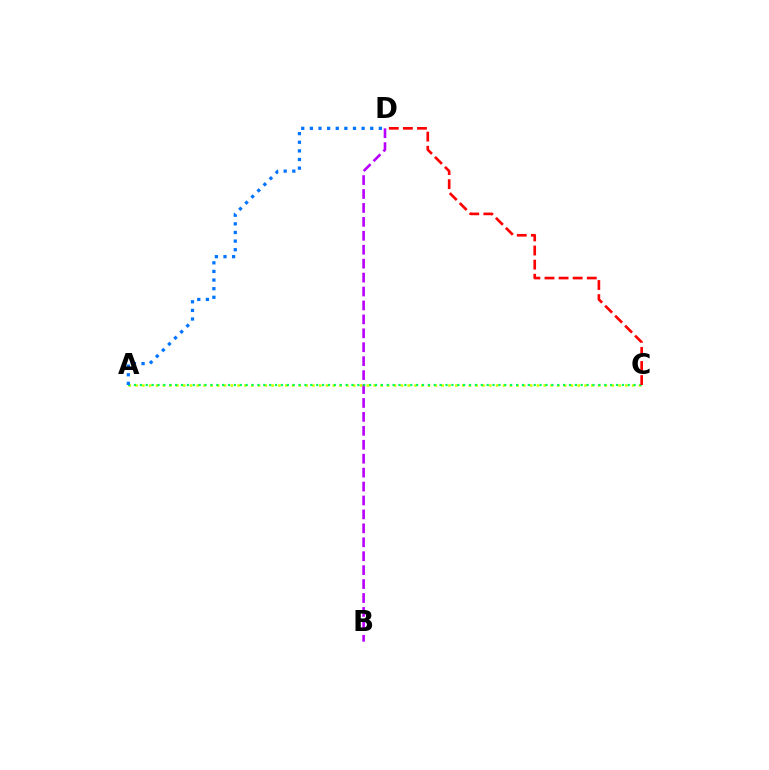{('B', 'D'): [{'color': '#b900ff', 'line_style': 'dashed', 'thickness': 1.89}], ('A', 'C'): [{'color': '#d1ff00', 'line_style': 'dotted', 'thickness': 1.85}, {'color': '#00ff5c', 'line_style': 'dotted', 'thickness': 1.6}], ('A', 'D'): [{'color': '#0074ff', 'line_style': 'dotted', 'thickness': 2.34}], ('C', 'D'): [{'color': '#ff0000', 'line_style': 'dashed', 'thickness': 1.91}]}